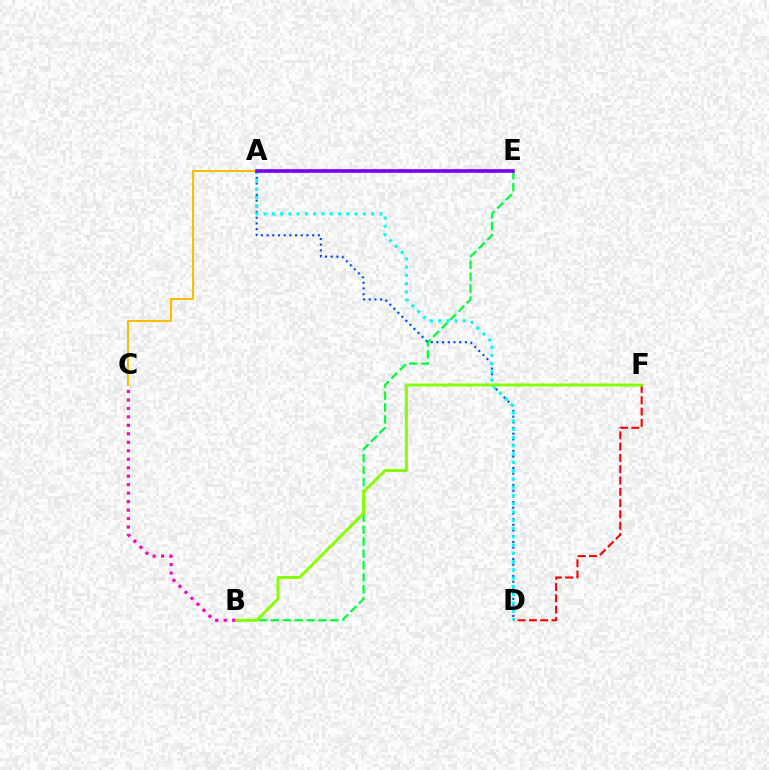{('B', 'E'): [{'color': '#00ff39', 'line_style': 'dashed', 'thickness': 1.62}], ('C', 'E'): [{'color': '#ffbd00', 'line_style': 'solid', 'thickness': 1.51}], ('A', 'D'): [{'color': '#004bff', 'line_style': 'dotted', 'thickness': 1.55}, {'color': '#00fff6', 'line_style': 'dotted', 'thickness': 2.25}], ('D', 'F'): [{'color': '#ff0000', 'line_style': 'dashed', 'thickness': 1.53}], ('B', 'F'): [{'color': '#84ff00', 'line_style': 'solid', 'thickness': 2.12}], ('B', 'C'): [{'color': '#ff00cf', 'line_style': 'dotted', 'thickness': 2.3}], ('A', 'E'): [{'color': '#7200ff', 'line_style': 'solid', 'thickness': 2.59}]}